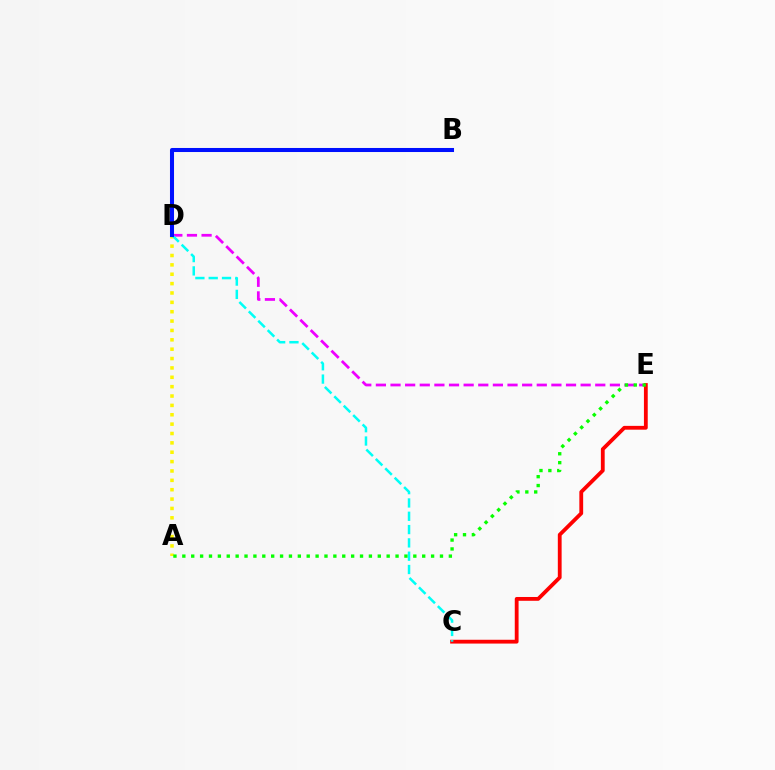{('D', 'E'): [{'color': '#ee00ff', 'line_style': 'dashed', 'thickness': 1.99}], ('C', 'E'): [{'color': '#ff0000', 'line_style': 'solid', 'thickness': 2.74}], ('A', 'D'): [{'color': '#fcf500', 'line_style': 'dotted', 'thickness': 2.55}], ('C', 'D'): [{'color': '#00fff6', 'line_style': 'dashed', 'thickness': 1.81}], ('A', 'E'): [{'color': '#08ff00', 'line_style': 'dotted', 'thickness': 2.41}], ('B', 'D'): [{'color': '#0010ff', 'line_style': 'solid', 'thickness': 2.92}]}